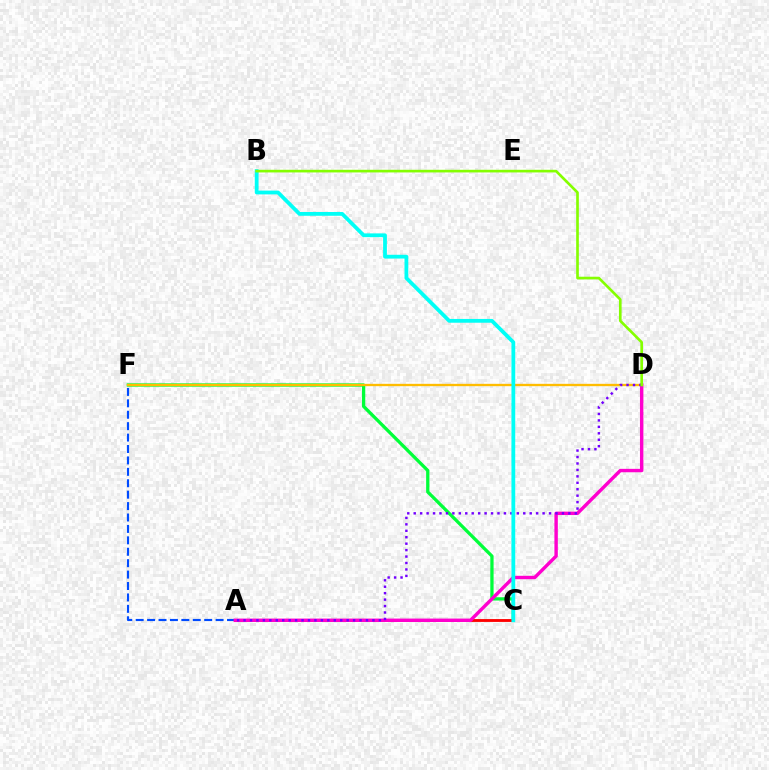{('C', 'F'): [{'color': '#00ff39', 'line_style': 'solid', 'thickness': 2.36}], ('D', 'F'): [{'color': '#ffbd00', 'line_style': 'solid', 'thickness': 1.68}], ('A', 'C'): [{'color': '#ff0000', 'line_style': 'solid', 'thickness': 2.05}], ('A', 'F'): [{'color': '#004bff', 'line_style': 'dashed', 'thickness': 1.55}], ('A', 'D'): [{'color': '#ff00cf', 'line_style': 'solid', 'thickness': 2.45}, {'color': '#7200ff', 'line_style': 'dotted', 'thickness': 1.75}], ('B', 'C'): [{'color': '#00fff6', 'line_style': 'solid', 'thickness': 2.72}], ('B', 'D'): [{'color': '#84ff00', 'line_style': 'solid', 'thickness': 1.91}]}